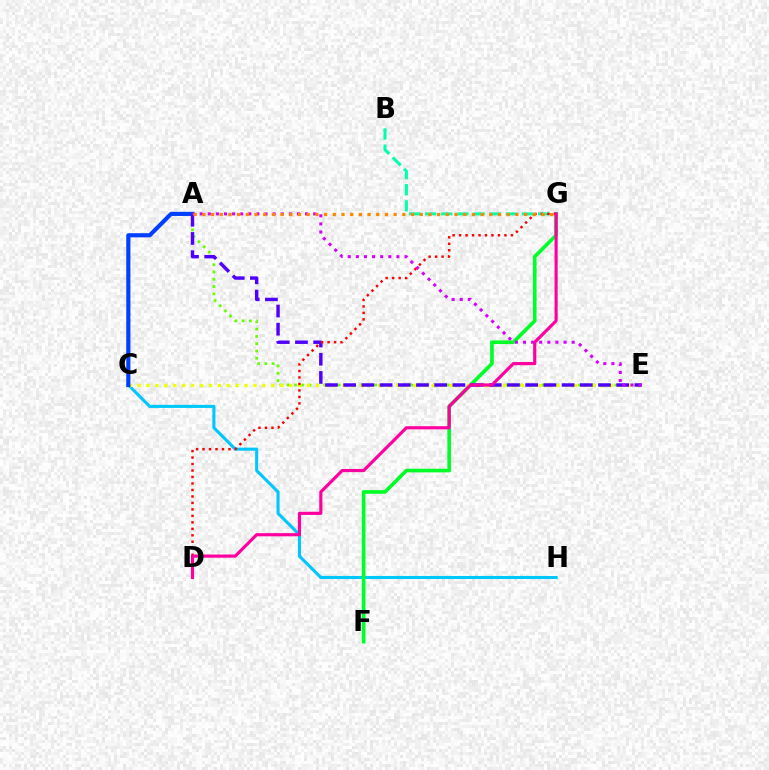{('C', 'H'): [{'color': '#00c7ff', 'line_style': 'solid', 'thickness': 2.22}], ('A', 'E'): [{'color': '#66ff00', 'line_style': 'dotted', 'thickness': 1.98}, {'color': '#4f00ff', 'line_style': 'dashed', 'thickness': 2.47}, {'color': '#d600ff', 'line_style': 'dotted', 'thickness': 2.2}], ('F', 'G'): [{'color': '#00ff27', 'line_style': 'solid', 'thickness': 2.63}], ('B', 'G'): [{'color': '#00ffaf', 'line_style': 'dashed', 'thickness': 2.19}], ('C', 'E'): [{'color': '#eeff00', 'line_style': 'dotted', 'thickness': 2.42}], ('A', 'C'): [{'color': '#003fff', 'line_style': 'solid', 'thickness': 2.99}], ('D', 'G'): [{'color': '#ff0000', 'line_style': 'dotted', 'thickness': 1.76}, {'color': '#ff00a0', 'line_style': 'solid', 'thickness': 2.27}], ('A', 'G'): [{'color': '#ff8800', 'line_style': 'dotted', 'thickness': 2.36}]}